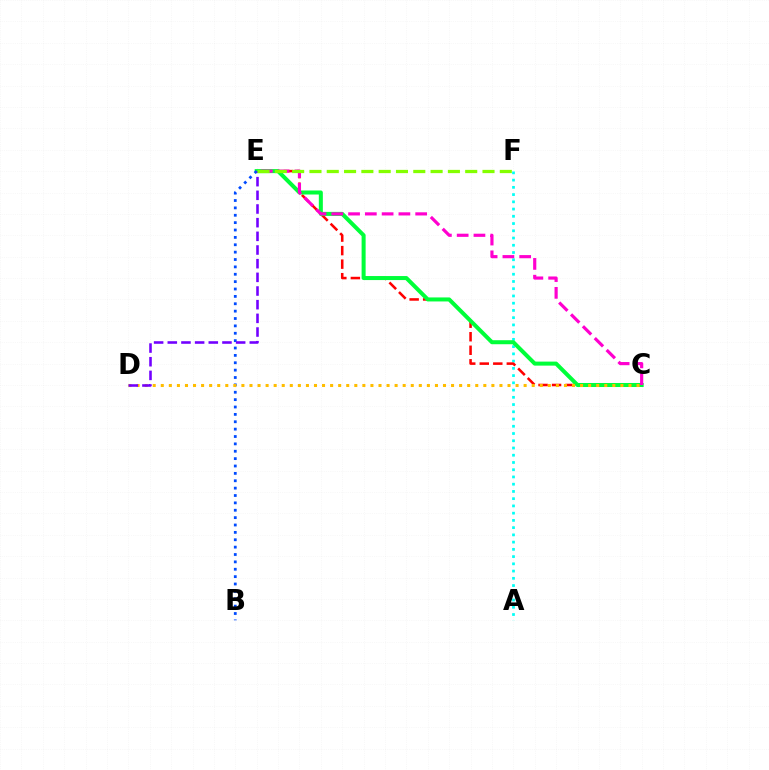{('A', 'F'): [{'color': '#00fff6', 'line_style': 'dotted', 'thickness': 1.97}], ('C', 'E'): [{'color': '#ff0000', 'line_style': 'dashed', 'thickness': 1.84}, {'color': '#00ff39', 'line_style': 'solid', 'thickness': 2.89}, {'color': '#ff00cf', 'line_style': 'dashed', 'thickness': 2.28}], ('B', 'E'): [{'color': '#004bff', 'line_style': 'dotted', 'thickness': 2.0}], ('C', 'D'): [{'color': '#ffbd00', 'line_style': 'dotted', 'thickness': 2.19}], ('D', 'E'): [{'color': '#7200ff', 'line_style': 'dashed', 'thickness': 1.86}], ('E', 'F'): [{'color': '#84ff00', 'line_style': 'dashed', 'thickness': 2.35}]}